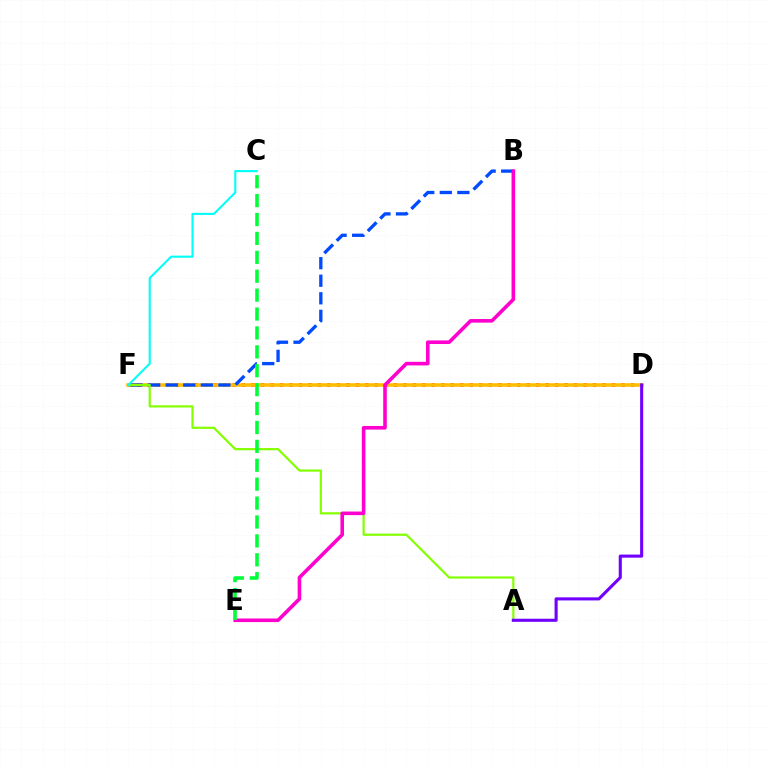{('D', 'F'): [{'color': '#ff0000', 'line_style': 'dotted', 'thickness': 2.58}, {'color': '#ffbd00', 'line_style': 'solid', 'thickness': 2.54}], ('B', 'F'): [{'color': '#004bff', 'line_style': 'dashed', 'thickness': 2.39}], ('A', 'F'): [{'color': '#84ff00', 'line_style': 'solid', 'thickness': 1.58}], ('C', 'F'): [{'color': '#00fff6', 'line_style': 'solid', 'thickness': 1.5}], ('B', 'E'): [{'color': '#ff00cf', 'line_style': 'solid', 'thickness': 2.59}], ('A', 'D'): [{'color': '#7200ff', 'line_style': 'solid', 'thickness': 2.23}], ('C', 'E'): [{'color': '#00ff39', 'line_style': 'dashed', 'thickness': 2.57}]}